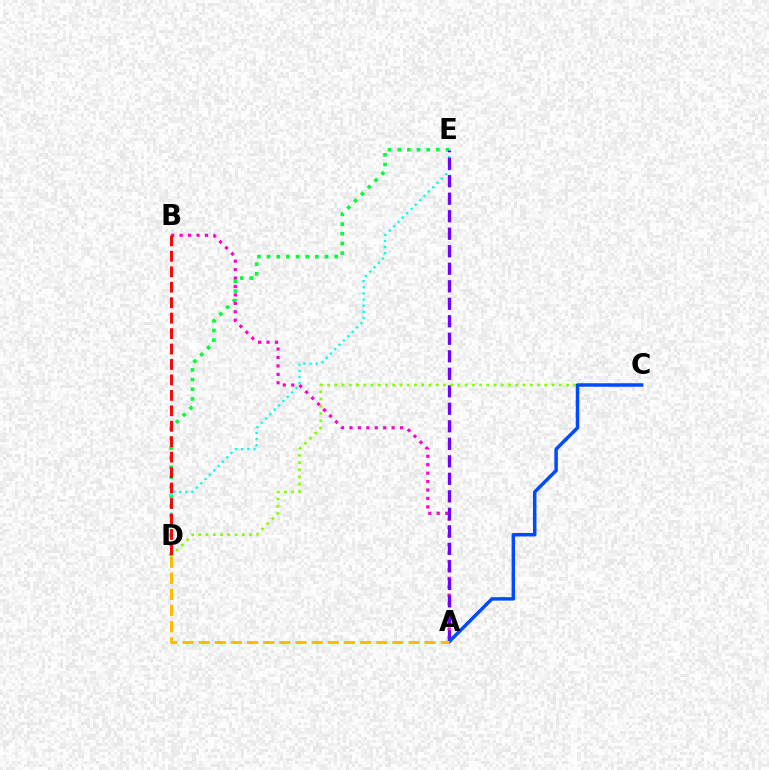{('D', 'E'): [{'color': '#00ff39', 'line_style': 'dotted', 'thickness': 2.62}, {'color': '#00fff6', 'line_style': 'dotted', 'thickness': 1.67}], ('A', 'B'): [{'color': '#ff00cf', 'line_style': 'dotted', 'thickness': 2.29}], ('A', 'E'): [{'color': '#7200ff', 'line_style': 'dashed', 'thickness': 2.38}], ('C', 'D'): [{'color': '#84ff00', 'line_style': 'dotted', 'thickness': 1.97}], ('A', 'C'): [{'color': '#004bff', 'line_style': 'solid', 'thickness': 2.5}], ('B', 'D'): [{'color': '#ff0000', 'line_style': 'dashed', 'thickness': 2.1}], ('A', 'D'): [{'color': '#ffbd00', 'line_style': 'dashed', 'thickness': 2.19}]}